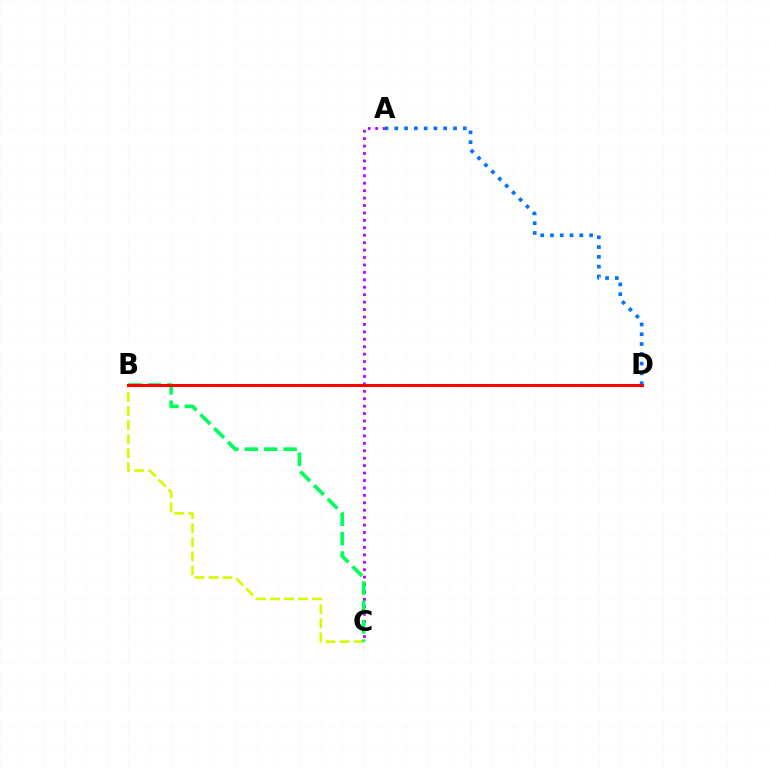{('A', 'C'): [{'color': '#b900ff', 'line_style': 'dotted', 'thickness': 2.02}], ('A', 'D'): [{'color': '#0074ff', 'line_style': 'dotted', 'thickness': 2.66}], ('B', 'C'): [{'color': '#d1ff00', 'line_style': 'dashed', 'thickness': 1.91}, {'color': '#00ff5c', 'line_style': 'dashed', 'thickness': 2.64}], ('B', 'D'): [{'color': '#ff0000', 'line_style': 'solid', 'thickness': 2.19}]}